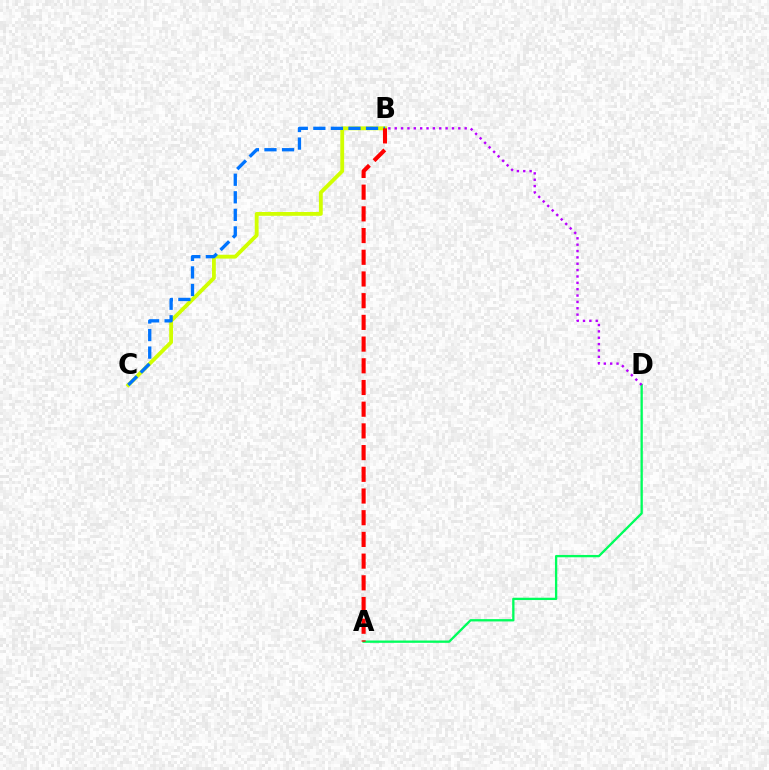{('A', 'D'): [{'color': '#00ff5c', 'line_style': 'solid', 'thickness': 1.67}], ('B', 'D'): [{'color': '#b900ff', 'line_style': 'dotted', 'thickness': 1.73}], ('B', 'C'): [{'color': '#d1ff00', 'line_style': 'solid', 'thickness': 2.76}, {'color': '#0074ff', 'line_style': 'dashed', 'thickness': 2.39}], ('A', 'B'): [{'color': '#ff0000', 'line_style': 'dashed', 'thickness': 2.95}]}